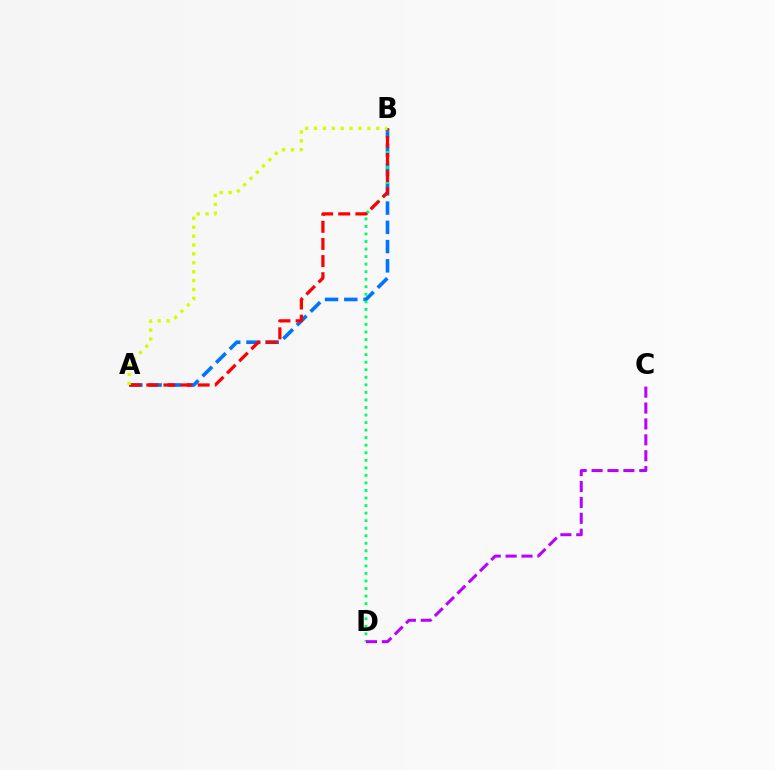{('A', 'B'): [{'color': '#0074ff', 'line_style': 'dashed', 'thickness': 2.61}, {'color': '#ff0000', 'line_style': 'dashed', 'thickness': 2.33}, {'color': '#d1ff00', 'line_style': 'dotted', 'thickness': 2.41}], ('B', 'D'): [{'color': '#00ff5c', 'line_style': 'dotted', 'thickness': 2.05}], ('C', 'D'): [{'color': '#b900ff', 'line_style': 'dashed', 'thickness': 2.16}]}